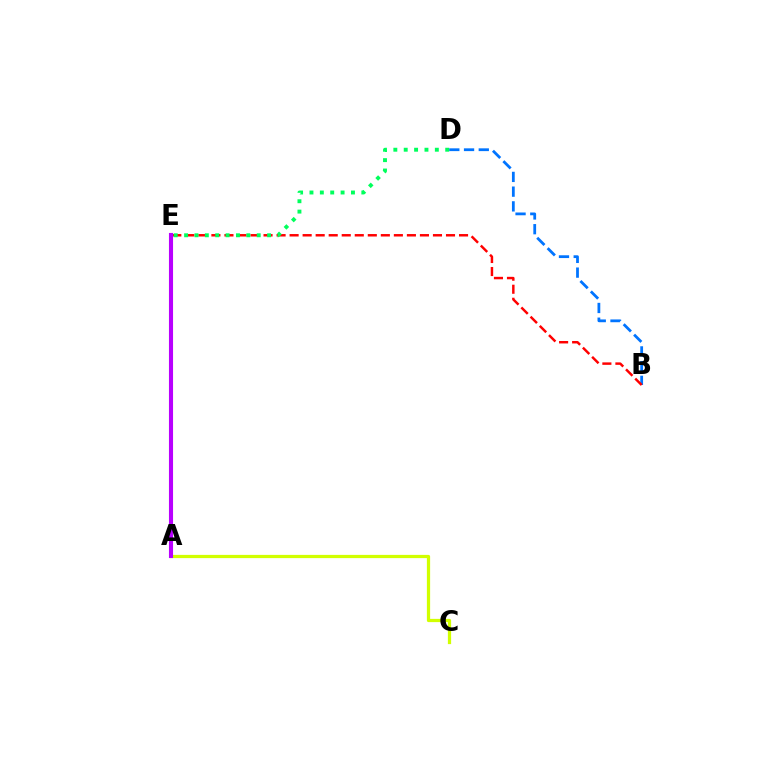{('B', 'D'): [{'color': '#0074ff', 'line_style': 'dashed', 'thickness': 2.0}], ('B', 'E'): [{'color': '#ff0000', 'line_style': 'dashed', 'thickness': 1.77}], ('D', 'E'): [{'color': '#00ff5c', 'line_style': 'dotted', 'thickness': 2.82}], ('A', 'C'): [{'color': '#d1ff00', 'line_style': 'solid', 'thickness': 2.33}], ('A', 'E'): [{'color': '#b900ff', 'line_style': 'solid', 'thickness': 2.95}]}